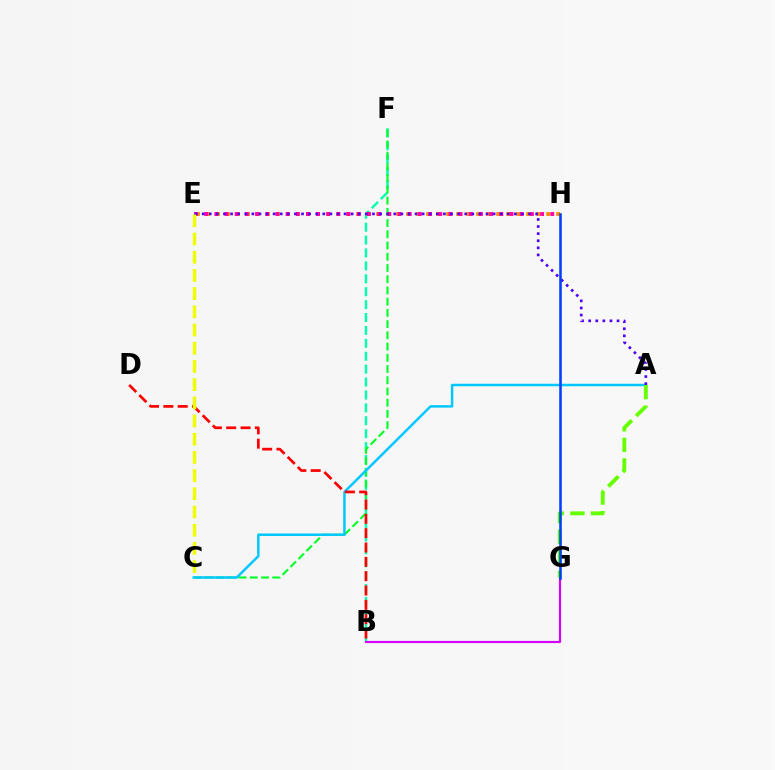{('B', 'F'): [{'color': '#00ffaf', 'line_style': 'dashed', 'thickness': 1.75}], ('B', 'G'): [{'color': '#d600ff', 'line_style': 'solid', 'thickness': 1.56}], ('E', 'H'): [{'color': '#ff8800', 'line_style': 'dotted', 'thickness': 2.72}, {'color': '#ff00a0', 'line_style': 'dotted', 'thickness': 2.77}], ('C', 'F'): [{'color': '#00ff27', 'line_style': 'dashed', 'thickness': 1.53}], ('A', 'C'): [{'color': '#00c7ff', 'line_style': 'solid', 'thickness': 1.78}], ('A', 'E'): [{'color': '#4f00ff', 'line_style': 'dotted', 'thickness': 1.93}], ('B', 'D'): [{'color': '#ff0000', 'line_style': 'dashed', 'thickness': 1.95}], ('A', 'G'): [{'color': '#66ff00', 'line_style': 'dashed', 'thickness': 2.79}], ('C', 'E'): [{'color': '#eeff00', 'line_style': 'dashed', 'thickness': 2.47}], ('G', 'H'): [{'color': '#003fff', 'line_style': 'solid', 'thickness': 1.83}]}